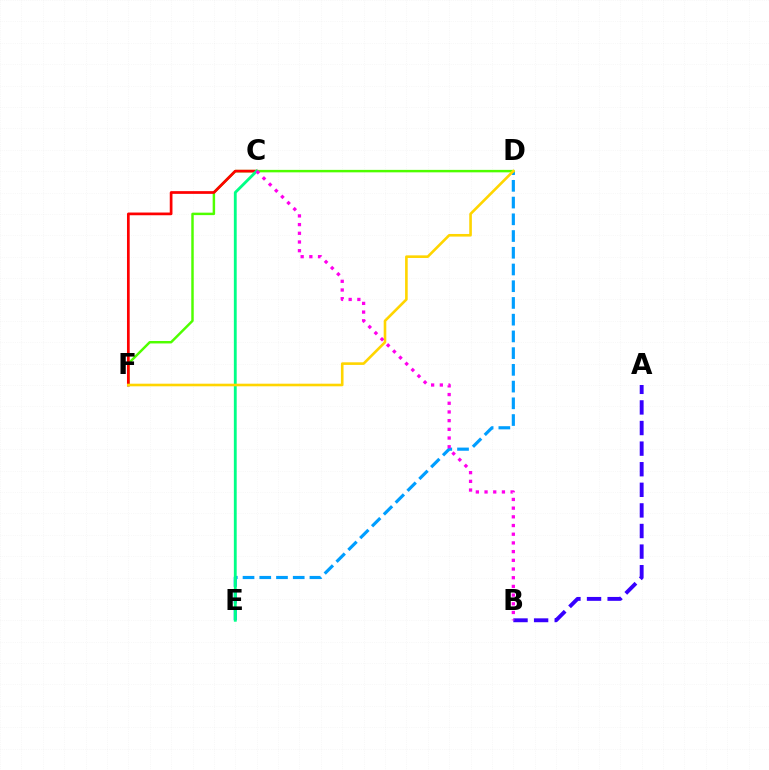{('D', 'E'): [{'color': '#009eff', 'line_style': 'dashed', 'thickness': 2.27}], ('D', 'F'): [{'color': '#4fff00', 'line_style': 'solid', 'thickness': 1.77}, {'color': '#ffd500', 'line_style': 'solid', 'thickness': 1.89}], ('C', 'F'): [{'color': '#ff0000', 'line_style': 'solid', 'thickness': 1.96}], ('C', 'E'): [{'color': '#00ff86', 'line_style': 'solid', 'thickness': 2.04}], ('A', 'B'): [{'color': '#3700ff', 'line_style': 'dashed', 'thickness': 2.8}], ('B', 'C'): [{'color': '#ff00ed', 'line_style': 'dotted', 'thickness': 2.36}]}